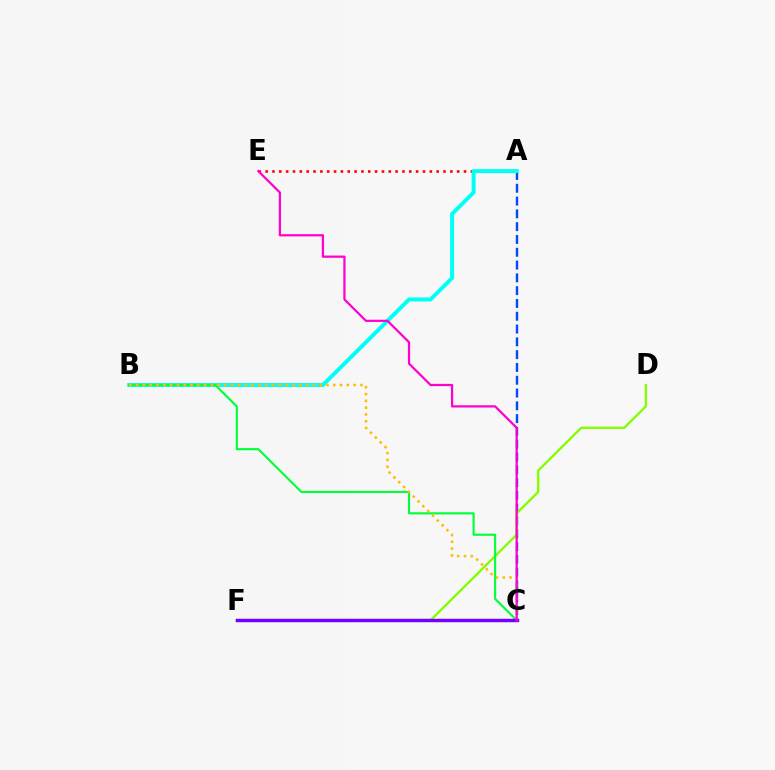{('A', 'E'): [{'color': '#ff0000', 'line_style': 'dotted', 'thickness': 1.86}], ('A', 'C'): [{'color': '#004bff', 'line_style': 'dashed', 'thickness': 1.74}], ('D', 'F'): [{'color': '#84ff00', 'line_style': 'solid', 'thickness': 1.7}], ('A', 'B'): [{'color': '#00fff6', 'line_style': 'solid', 'thickness': 2.84}], ('B', 'C'): [{'color': '#00ff39', 'line_style': 'solid', 'thickness': 1.53}, {'color': '#ffbd00', 'line_style': 'dotted', 'thickness': 1.85}], ('C', 'F'): [{'color': '#7200ff', 'line_style': 'solid', 'thickness': 2.48}], ('C', 'E'): [{'color': '#ff00cf', 'line_style': 'solid', 'thickness': 1.61}]}